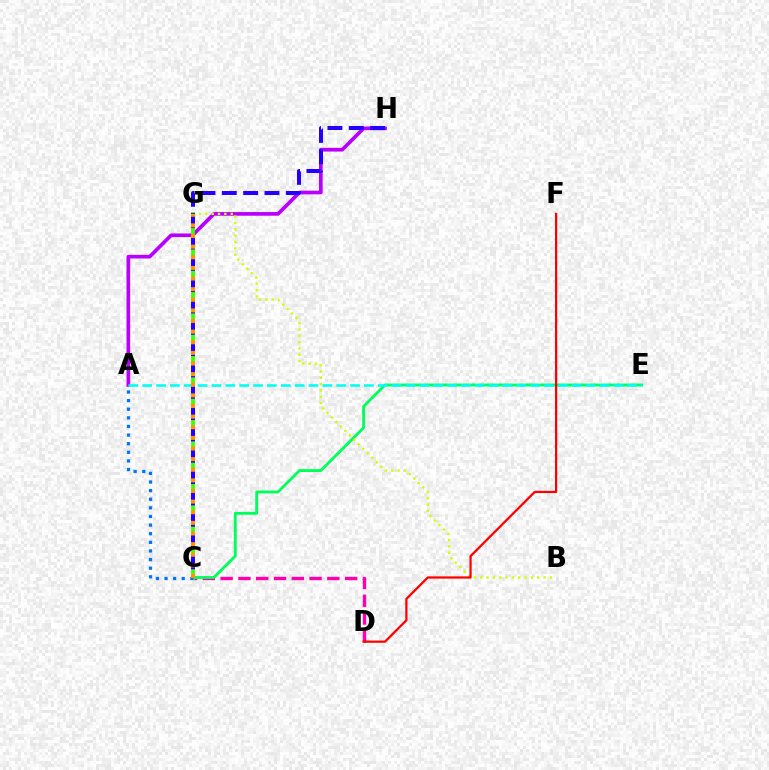{('A', 'H'): [{'color': '#b900ff', 'line_style': 'solid', 'thickness': 2.65}], ('C', 'D'): [{'color': '#ff00ac', 'line_style': 'dashed', 'thickness': 2.42}], ('C', 'E'): [{'color': '#00ff5c', 'line_style': 'solid', 'thickness': 2.06}], ('B', 'G'): [{'color': '#d1ff00', 'line_style': 'dotted', 'thickness': 1.72}], ('C', 'G'): [{'color': '#3dff00', 'line_style': 'solid', 'thickness': 2.73}, {'color': '#ff9400', 'line_style': 'dotted', 'thickness': 2.89}], ('C', 'H'): [{'color': '#2500ff', 'line_style': 'dashed', 'thickness': 2.9}], ('A', 'C'): [{'color': '#0074ff', 'line_style': 'dotted', 'thickness': 2.34}], ('D', 'F'): [{'color': '#ff0000', 'line_style': 'solid', 'thickness': 1.61}], ('A', 'E'): [{'color': '#00fff6', 'line_style': 'dashed', 'thickness': 1.88}]}